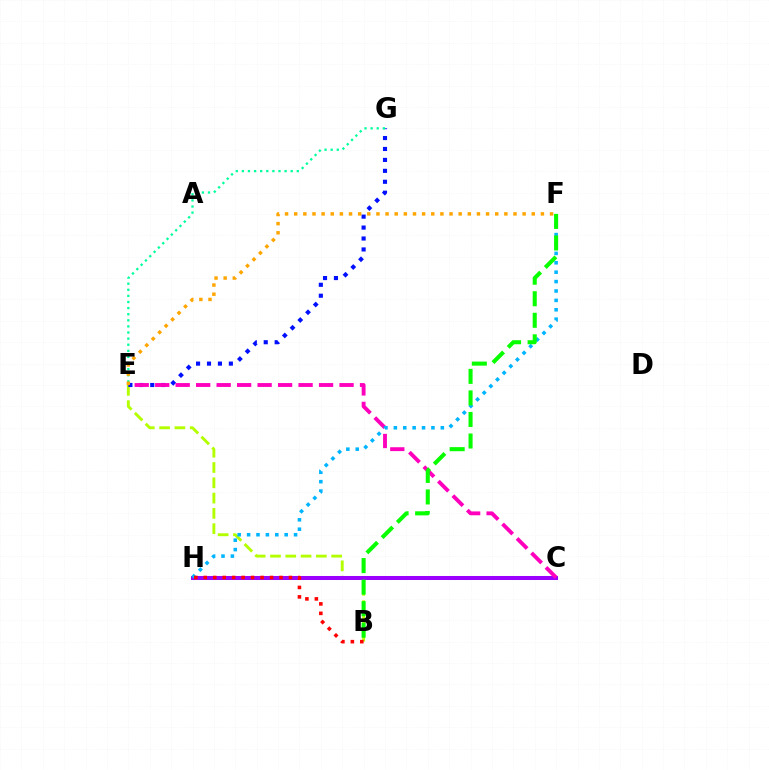{('B', 'E'): [{'color': '#b3ff00', 'line_style': 'dashed', 'thickness': 2.08}], ('E', 'G'): [{'color': '#0010ff', 'line_style': 'dotted', 'thickness': 2.97}, {'color': '#00ff9d', 'line_style': 'dotted', 'thickness': 1.66}], ('C', 'H'): [{'color': '#9b00ff', 'line_style': 'solid', 'thickness': 2.9}], ('C', 'E'): [{'color': '#ff00bd', 'line_style': 'dashed', 'thickness': 2.78}], ('F', 'H'): [{'color': '#00b5ff', 'line_style': 'dotted', 'thickness': 2.55}], ('B', 'H'): [{'color': '#ff0000', 'line_style': 'dotted', 'thickness': 2.57}], ('B', 'F'): [{'color': '#08ff00', 'line_style': 'dashed', 'thickness': 2.93}], ('E', 'F'): [{'color': '#ffa500', 'line_style': 'dotted', 'thickness': 2.48}]}